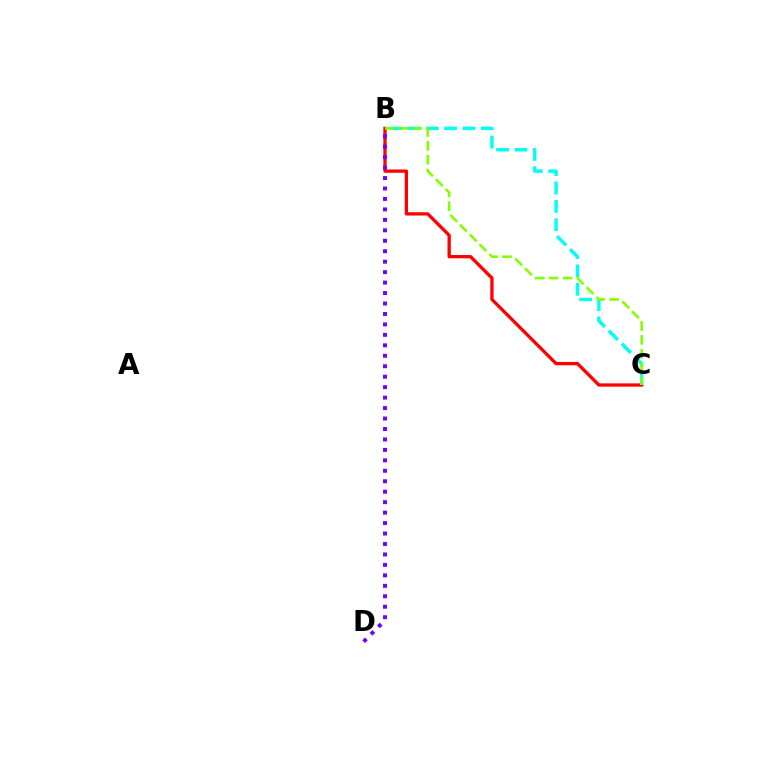{('B', 'C'): [{'color': '#ff0000', 'line_style': 'solid', 'thickness': 2.37}, {'color': '#00fff6', 'line_style': 'dashed', 'thickness': 2.49}, {'color': '#84ff00', 'line_style': 'dashed', 'thickness': 1.88}], ('B', 'D'): [{'color': '#7200ff', 'line_style': 'dotted', 'thickness': 2.84}]}